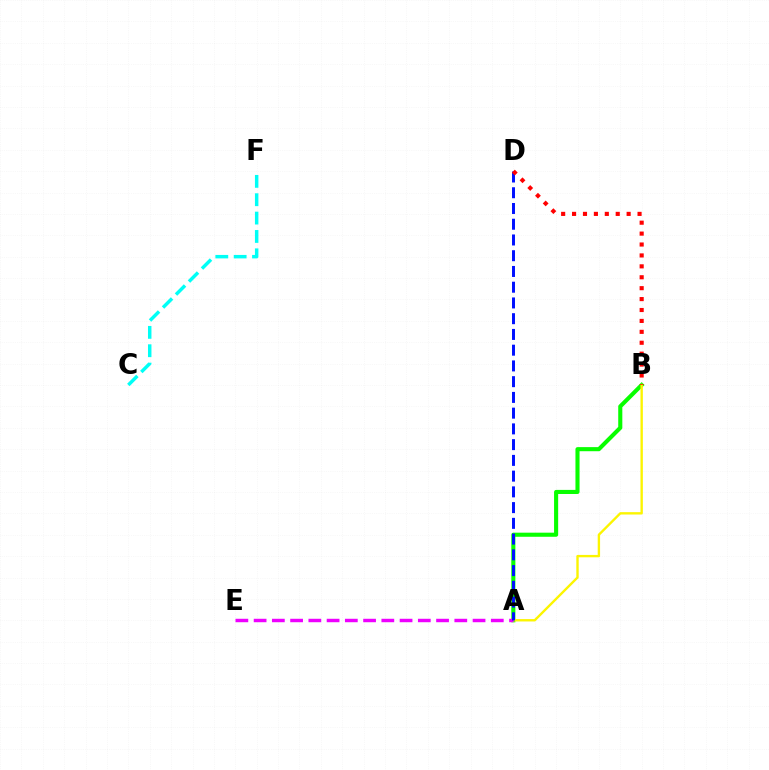{('A', 'B'): [{'color': '#08ff00', 'line_style': 'solid', 'thickness': 2.95}, {'color': '#fcf500', 'line_style': 'solid', 'thickness': 1.71}], ('A', 'E'): [{'color': '#ee00ff', 'line_style': 'dashed', 'thickness': 2.48}], ('C', 'F'): [{'color': '#00fff6', 'line_style': 'dashed', 'thickness': 2.49}], ('A', 'D'): [{'color': '#0010ff', 'line_style': 'dashed', 'thickness': 2.14}], ('B', 'D'): [{'color': '#ff0000', 'line_style': 'dotted', 'thickness': 2.97}]}